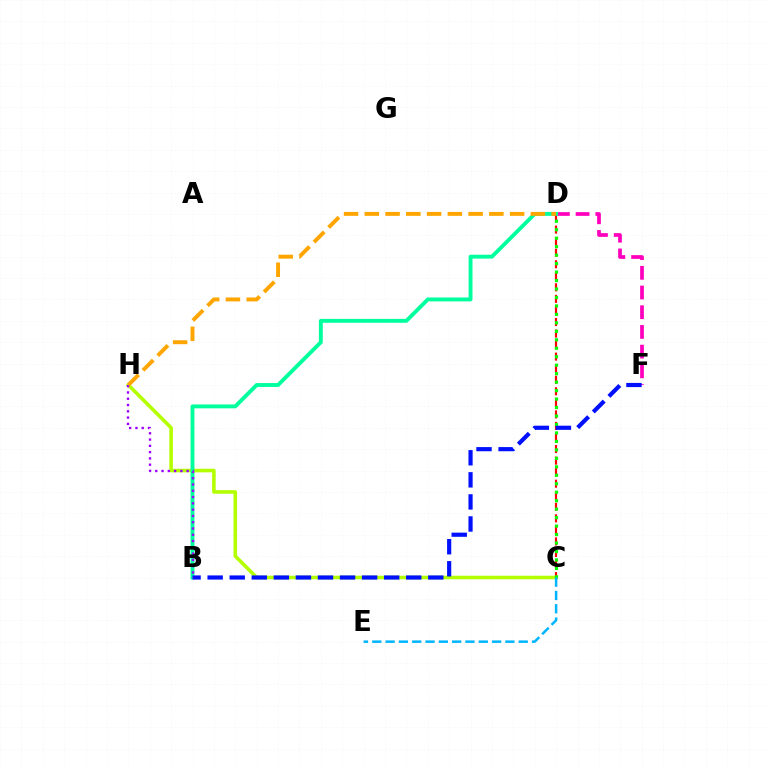{('D', 'F'): [{'color': '#ff00bd', 'line_style': 'dashed', 'thickness': 2.68}], ('C', 'D'): [{'color': '#ff0000', 'line_style': 'dashed', 'thickness': 1.57}, {'color': '#08ff00', 'line_style': 'dotted', 'thickness': 2.3}], ('C', 'H'): [{'color': '#b3ff00', 'line_style': 'solid', 'thickness': 2.57}], ('B', 'D'): [{'color': '#00ff9d', 'line_style': 'solid', 'thickness': 2.8}], ('B', 'F'): [{'color': '#0010ff', 'line_style': 'dashed', 'thickness': 3.0}], ('B', 'H'): [{'color': '#9b00ff', 'line_style': 'dotted', 'thickness': 1.71}], ('C', 'E'): [{'color': '#00b5ff', 'line_style': 'dashed', 'thickness': 1.81}], ('D', 'H'): [{'color': '#ffa500', 'line_style': 'dashed', 'thickness': 2.82}]}